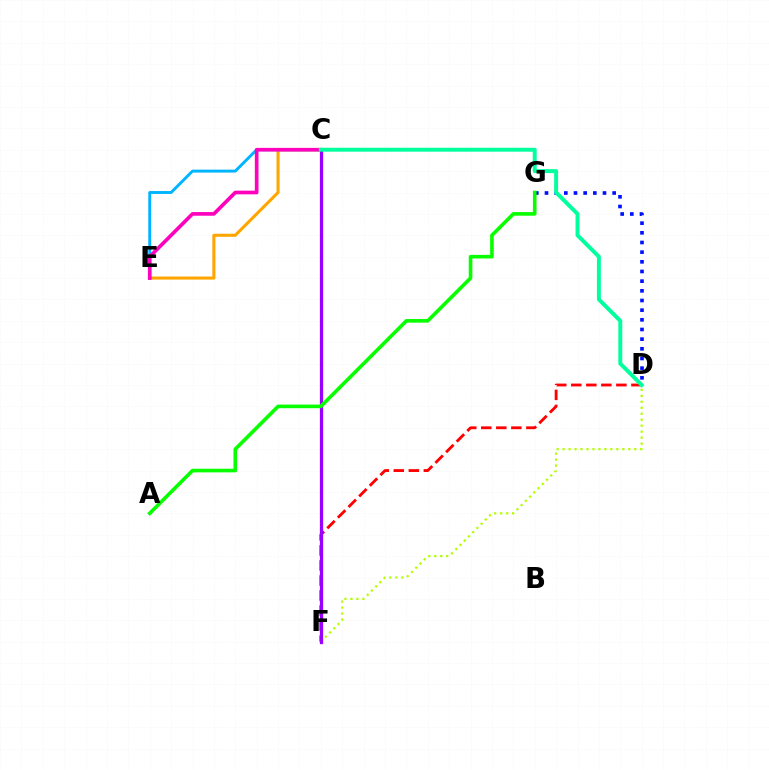{('C', 'E'): [{'color': '#ffa500', 'line_style': 'solid', 'thickness': 2.21}, {'color': '#00b5ff', 'line_style': 'solid', 'thickness': 2.11}, {'color': '#ff00bd', 'line_style': 'solid', 'thickness': 2.64}], ('D', 'F'): [{'color': '#b3ff00', 'line_style': 'dotted', 'thickness': 1.62}, {'color': '#ff0000', 'line_style': 'dashed', 'thickness': 2.04}], ('D', 'G'): [{'color': '#0010ff', 'line_style': 'dotted', 'thickness': 2.63}], ('C', 'F'): [{'color': '#9b00ff', 'line_style': 'solid', 'thickness': 2.34}], ('A', 'G'): [{'color': '#08ff00', 'line_style': 'solid', 'thickness': 2.61}], ('C', 'D'): [{'color': '#00ff9d', 'line_style': 'solid', 'thickness': 2.83}]}